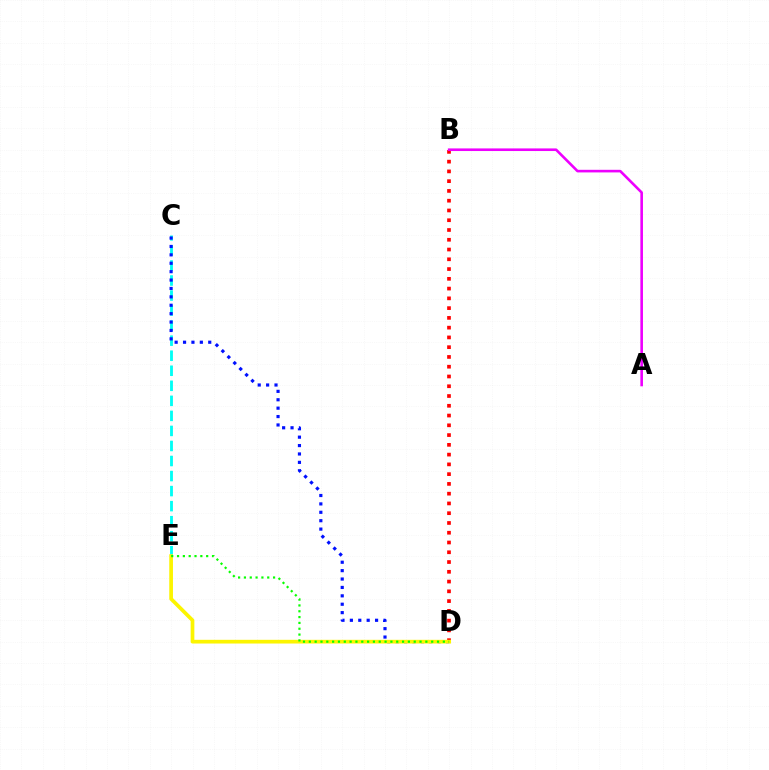{('C', 'E'): [{'color': '#00fff6', 'line_style': 'dashed', 'thickness': 2.04}], ('C', 'D'): [{'color': '#0010ff', 'line_style': 'dotted', 'thickness': 2.28}], ('B', 'D'): [{'color': '#ff0000', 'line_style': 'dotted', 'thickness': 2.65}], ('D', 'E'): [{'color': '#fcf500', 'line_style': 'solid', 'thickness': 2.67}, {'color': '#08ff00', 'line_style': 'dotted', 'thickness': 1.58}], ('A', 'B'): [{'color': '#ee00ff', 'line_style': 'solid', 'thickness': 1.88}]}